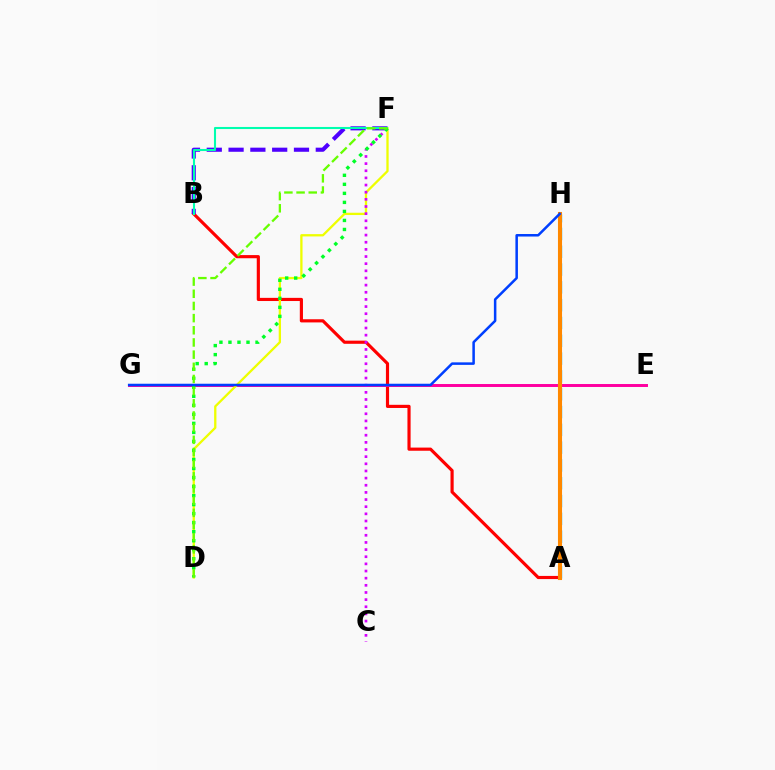{('A', 'B'): [{'color': '#ff0000', 'line_style': 'solid', 'thickness': 2.27}], ('B', 'F'): [{'color': '#4f00ff', 'line_style': 'dashed', 'thickness': 2.96}, {'color': '#00ffaf', 'line_style': 'solid', 'thickness': 1.5}], ('A', 'H'): [{'color': '#00c7ff', 'line_style': 'dashed', 'thickness': 2.42}, {'color': '#ff8800', 'line_style': 'solid', 'thickness': 2.94}], ('E', 'G'): [{'color': '#ff00a0', 'line_style': 'solid', 'thickness': 2.13}], ('D', 'F'): [{'color': '#eeff00', 'line_style': 'solid', 'thickness': 1.66}, {'color': '#00ff27', 'line_style': 'dotted', 'thickness': 2.45}, {'color': '#66ff00', 'line_style': 'dashed', 'thickness': 1.65}], ('C', 'F'): [{'color': '#d600ff', 'line_style': 'dotted', 'thickness': 1.94}], ('G', 'H'): [{'color': '#003fff', 'line_style': 'solid', 'thickness': 1.81}]}